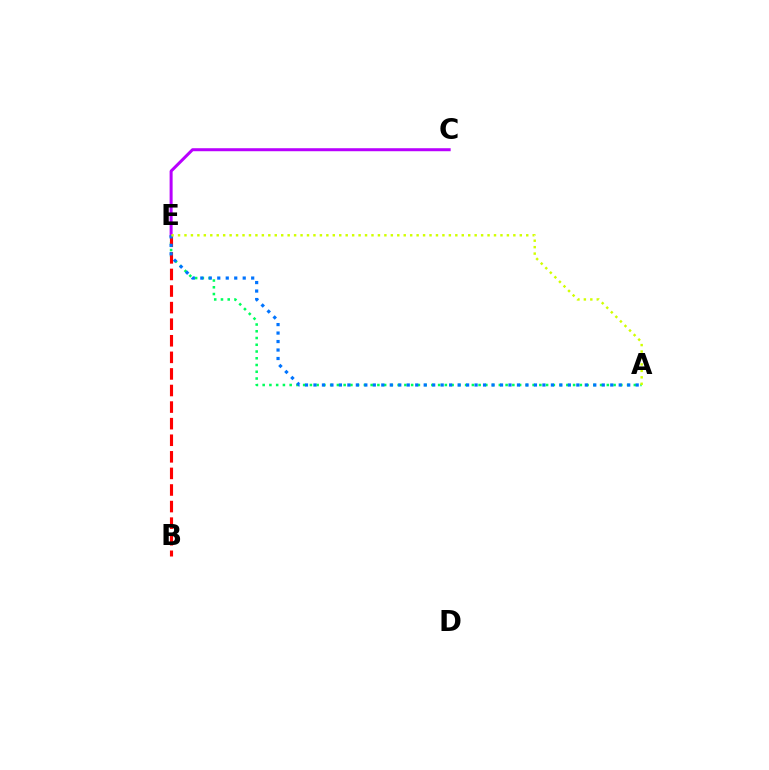{('A', 'E'): [{'color': '#00ff5c', 'line_style': 'dotted', 'thickness': 1.83}, {'color': '#0074ff', 'line_style': 'dotted', 'thickness': 2.3}, {'color': '#d1ff00', 'line_style': 'dotted', 'thickness': 1.75}], ('B', 'E'): [{'color': '#ff0000', 'line_style': 'dashed', 'thickness': 2.25}], ('C', 'E'): [{'color': '#b900ff', 'line_style': 'solid', 'thickness': 2.17}]}